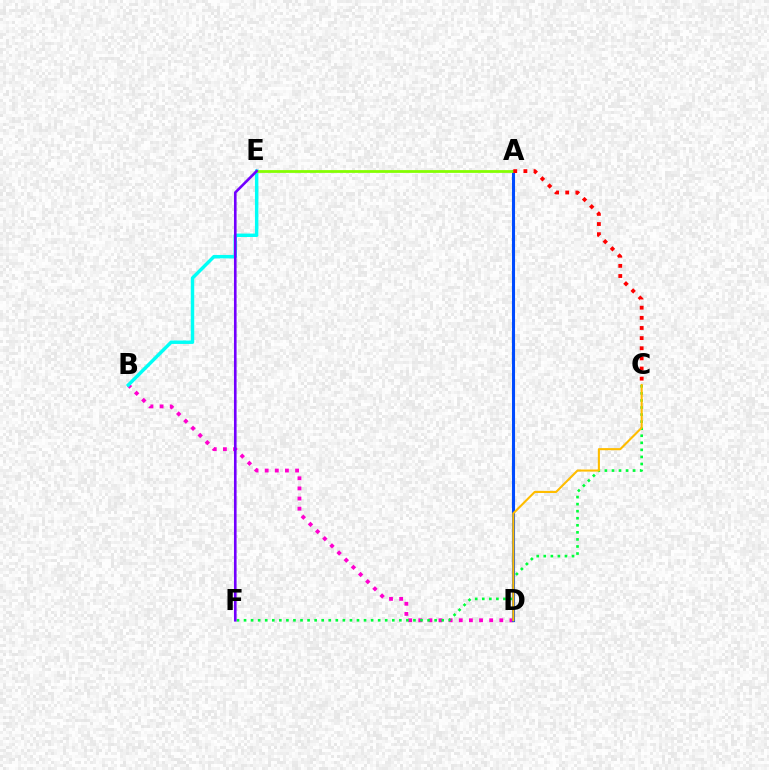{('B', 'D'): [{'color': '#ff00cf', 'line_style': 'dotted', 'thickness': 2.75}], ('C', 'F'): [{'color': '#00ff39', 'line_style': 'dotted', 'thickness': 1.92}], ('B', 'E'): [{'color': '#00fff6', 'line_style': 'solid', 'thickness': 2.48}], ('A', 'D'): [{'color': '#004bff', 'line_style': 'solid', 'thickness': 2.22}], ('A', 'E'): [{'color': '#84ff00', 'line_style': 'solid', 'thickness': 1.99}], ('E', 'F'): [{'color': '#7200ff', 'line_style': 'solid', 'thickness': 1.88}], ('C', 'D'): [{'color': '#ffbd00', 'line_style': 'solid', 'thickness': 1.52}], ('A', 'C'): [{'color': '#ff0000', 'line_style': 'dotted', 'thickness': 2.75}]}